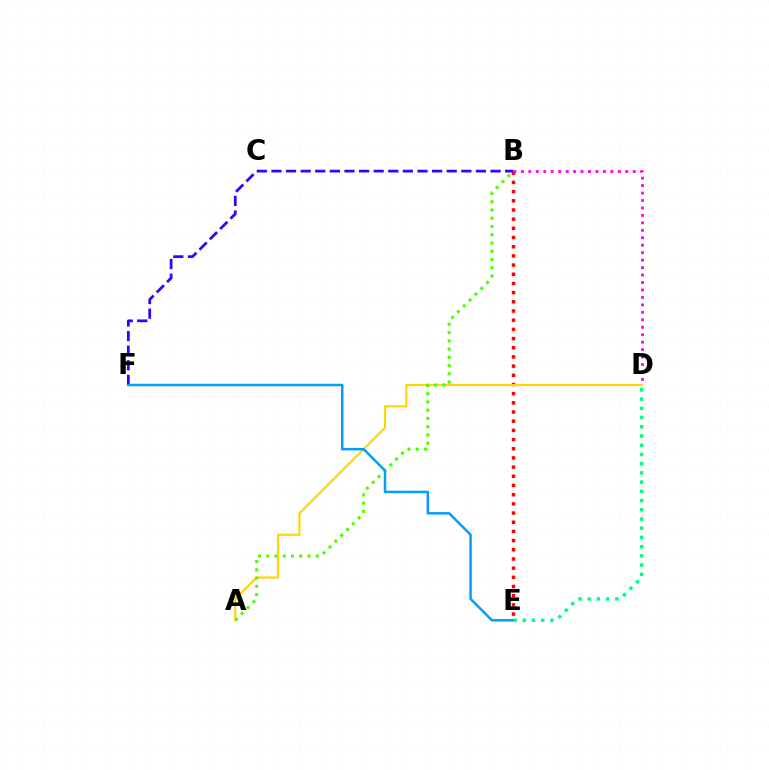{('B', 'E'): [{'color': '#ff0000', 'line_style': 'dotted', 'thickness': 2.5}], ('A', 'D'): [{'color': '#ffd500', 'line_style': 'solid', 'thickness': 1.53}], ('B', 'F'): [{'color': '#3700ff', 'line_style': 'dashed', 'thickness': 1.98}], ('B', 'D'): [{'color': '#ff00ed', 'line_style': 'dotted', 'thickness': 2.03}], ('A', 'B'): [{'color': '#4fff00', 'line_style': 'dotted', 'thickness': 2.24}], ('E', 'F'): [{'color': '#009eff', 'line_style': 'solid', 'thickness': 1.79}], ('D', 'E'): [{'color': '#00ff86', 'line_style': 'dotted', 'thickness': 2.51}]}